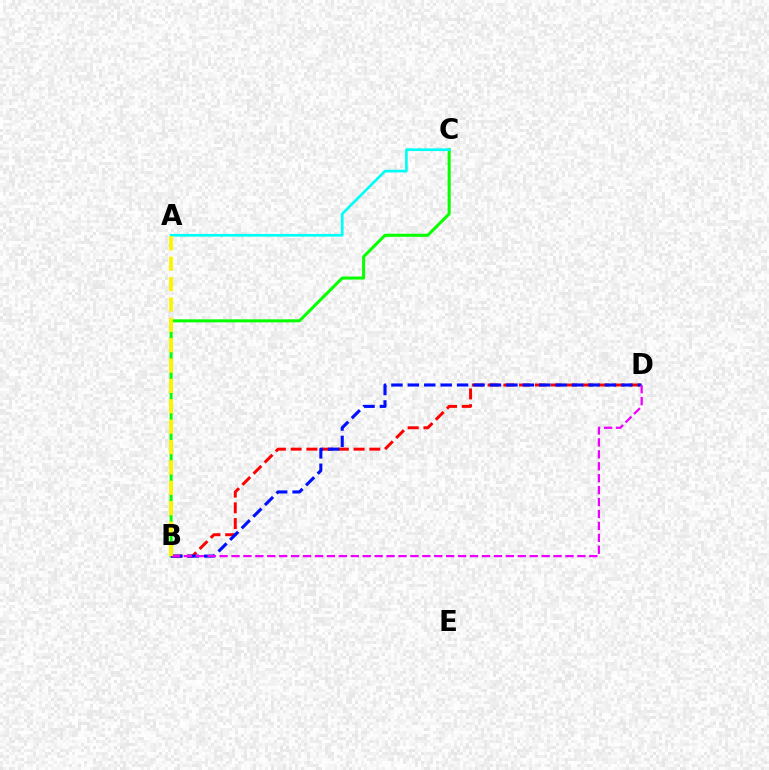{('B', 'C'): [{'color': '#08ff00', 'line_style': 'solid', 'thickness': 2.18}], ('B', 'D'): [{'color': '#ff0000', 'line_style': 'dashed', 'thickness': 2.14}, {'color': '#0010ff', 'line_style': 'dashed', 'thickness': 2.23}, {'color': '#ee00ff', 'line_style': 'dashed', 'thickness': 1.62}], ('A', 'C'): [{'color': '#00fff6', 'line_style': 'solid', 'thickness': 1.95}], ('A', 'B'): [{'color': '#fcf500', 'line_style': 'dashed', 'thickness': 2.77}]}